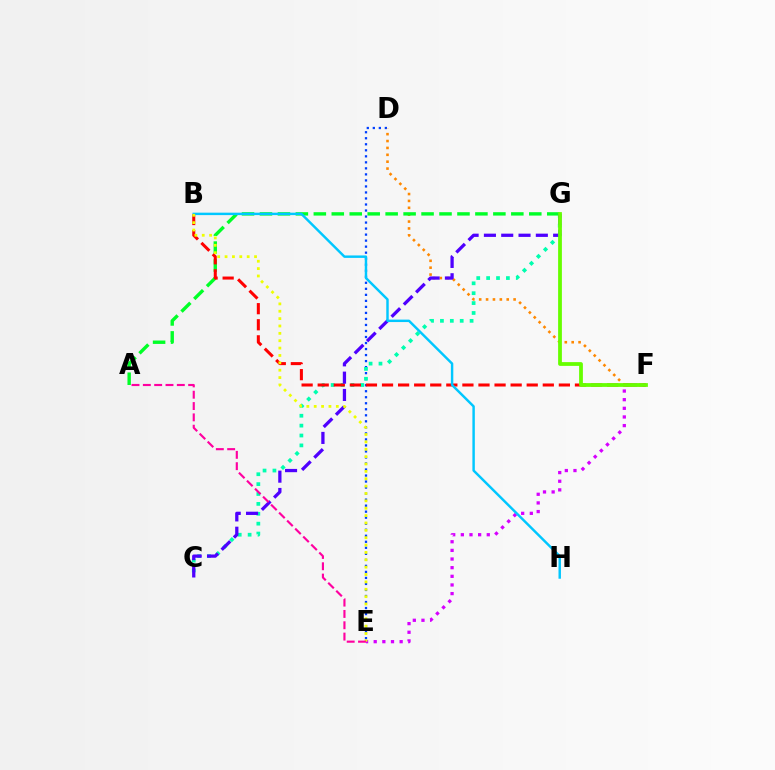{('D', 'E'): [{'color': '#003fff', 'line_style': 'dotted', 'thickness': 1.64}], ('E', 'F'): [{'color': '#d600ff', 'line_style': 'dotted', 'thickness': 2.35}], ('C', 'G'): [{'color': '#00ffaf', 'line_style': 'dotted', 'thickness': 2.69}, {'color': '#4f00ff', 'line_style': 'dashed', 'thickness': 2.35}], ('D', 'F'): [{'color': '#ff8800', 'line_style': 'dotted', 'thickness': 1.87}], ('A', 'G'): [{'color': '#00ff27', 'line_style': 'dashed', 'thickness': 2.44}], ('B', 'F'): [{'color': '#ff0000', 'line_style': 'dashed', 'thickness': 2.18}], ('B', 'H'): [{'color': '#00c7ff', 'line_style': 'solid', 'thickness': 1.76}], ('B', 'E'): [{'color': '#eeff00', 'line_style': 'dotted', 'thickness': 2.0}], ('F', 'G'): [{'color': '#66ff00', 'line_style': 'solid', 'thickness': 2.72}], ('A', 'E'): [{'color': '#ff00a0', 'line_style': 'dashed', 'thickness': 1.54}]}